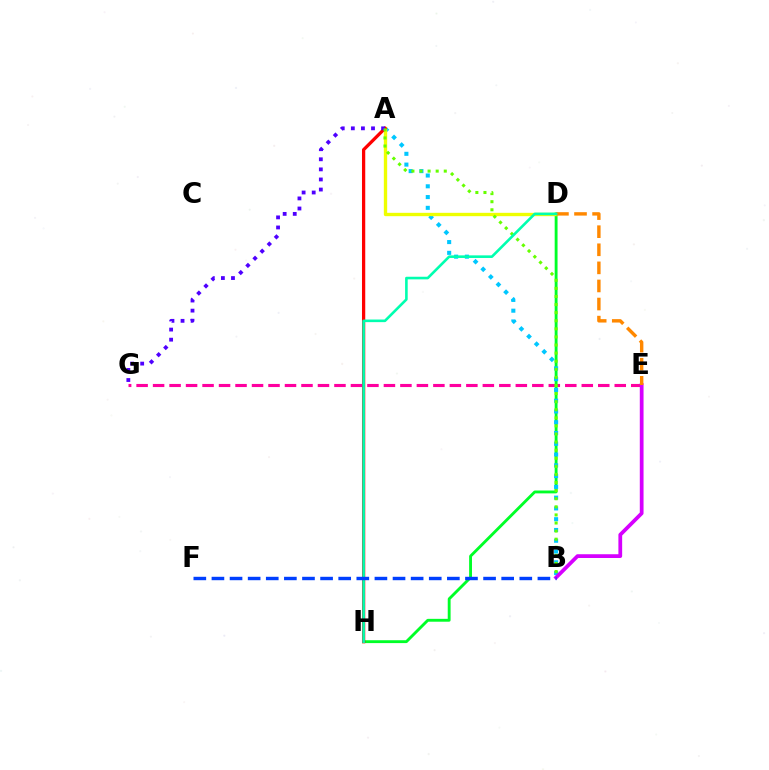{('E', 'G'): [{'color': '#ff00a0', 'line_style': 'dashed', 'thickness': 2.24}], ('D', 'H'): [{'color': '#00ff27', 'line_style': 'solid', 'thickness': 2.06}, {'color': '#00ffaf', 'line_style': 'solid', 'thickness': 1.88}], ('A', 'B'): [{'color': '#00c7ff', 'line_style': 'dotted', 'thickness': 2.93}, {'color': '#66ff00', 'line_style': 'dotted', 'thickness': 2.2}], ('A', 'D'): [{'color': '#eeff00', 'line_style': 'solid', 'thickness': 2.41}], ('A', 'H'): [{'color': '#ff0000', 'line_style': 'solid', 'thickness': 2.35}], ('B', 'E'): [{'color': '#d600ff', 'line_style': 'solid', 'thickness': 2.7}], ('A', 'G'): [{'color': '#4f00ff', 'line_style': 'dotted', 'thickness': 2.74}], ('D', 'E'): [{'color': '#ff8800', 'line_style': 'dashed', 'thickness': 2.46}], ('B', 'F'): [{'color': '#003fff', 'line_style': 'dashed', 'thickness': 2.46}]}